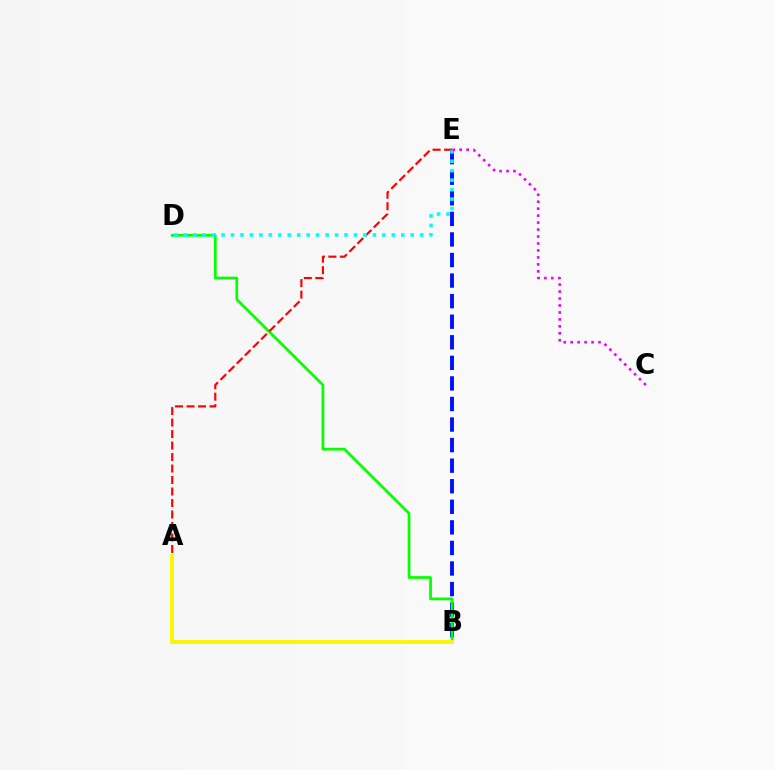{('B', 'E'): [{'color': '#0010ff', 'line_style': 'dashed', 'thickness': 2.79}], ('B', 'D'): [{'color': '#08ff00', 'line_style': 'solid', 'thickness': 1.97}], ('A', 'E'): [{'color': '#ff0000', 'line_style': 'dashed', 'thickness': 1.56}], ('D', 'E'): [{'color': '#00fff6', 'line_style': 'dotted', 'thickness': 2.57}], ('A', 'B'): [{'color': '#fcf500', 'line_style': 'solid', 'thickness': 2.78}], ('C', 'E'): [{'color': '#ee00ff', 'line_style': 'dotted', 'thickness': 1.89}]}